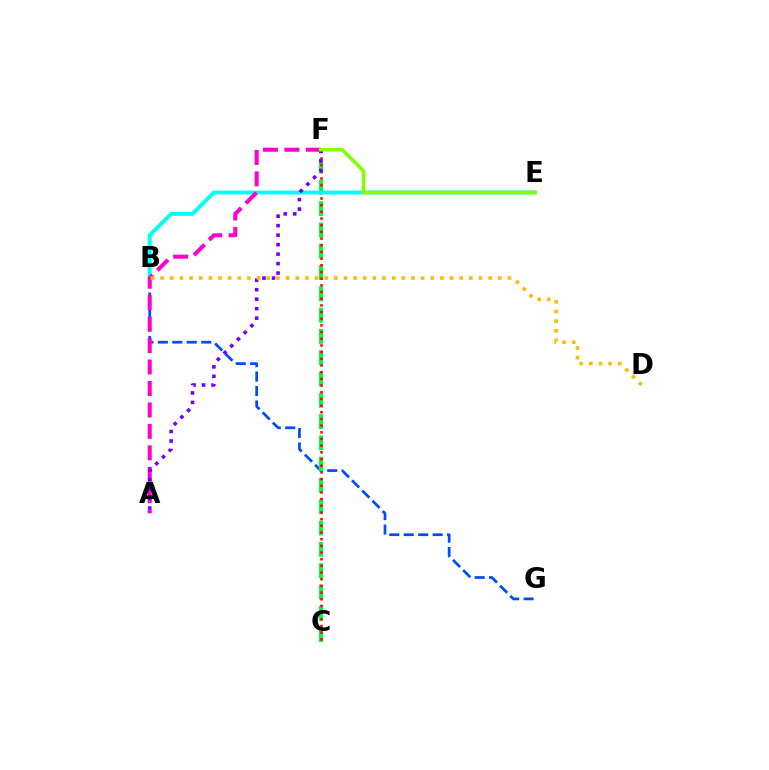{('B', 'G'): [{'color': '#004bff', 'line_style': 'dashed', 'thickness': 1.96}], ('C', 'F'): [{'color': '#00ff39', 'line_style': 'dashed', 'thickness': 2.89}, {'color': '#ff0000', 'line_style': 'dotted', 'thickness': 1.81}], ('B', 'E'): [{'color': '#00fff6', 'line_style': 'solid', 'thickness': 2.81}], ('A', 'F'): [{'color': '#ff00cf', 'line_style': 'dashed', 'thickness': 2.92}, {'color': '#7200ff', 'line_style': 'dotted', 'thickness': 2.58}], ('E', 'F'): [{'color': '#84ff00', 'line_style': 'solid', 'thickness': 2.58}], ('B', 'D'): [{'color': '#ffbd00', 'line_style': 'dotted', 'thickness': 2.62}]}